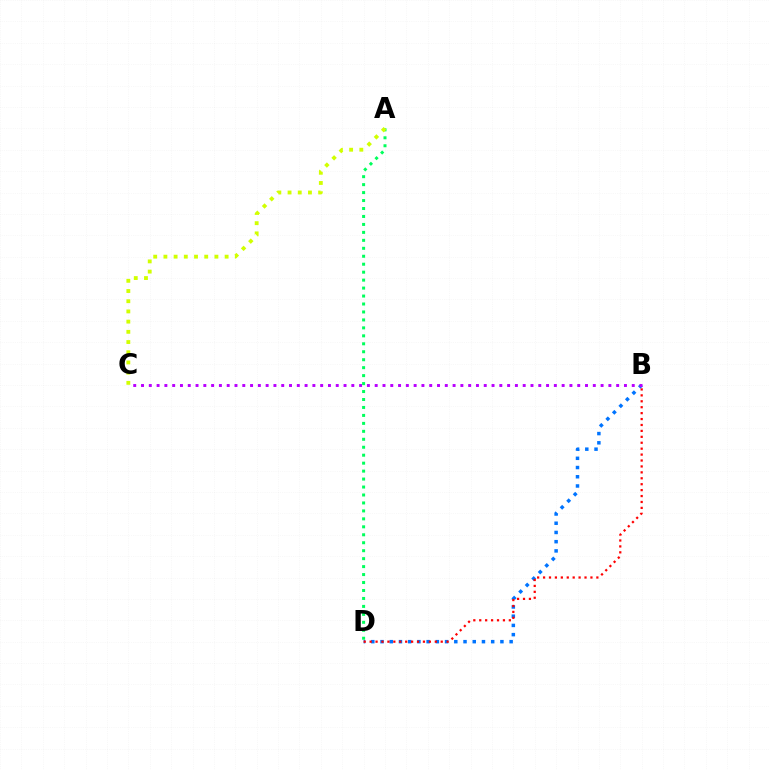{('B', 'D'): [{'color': '#0074ff', 'line_style': 'dotted', 'thickness': 2.51}, {'color': '#ff0000', 'line_style': 'dotted', 'thickness': 1.61}], ('B', 'C'): [{'color': '#b900ff', 'line_style': 'dotted', 'thickness': 2.12}], ('A', 'D'): [{'color': '#00ff5c', 'line_style': 'dotted', 'thickness': 2.16}], ('A', 'C'): [{'color': '#d1ff00', 'line_style': 'dotted', 'thickness': 2.77}]}